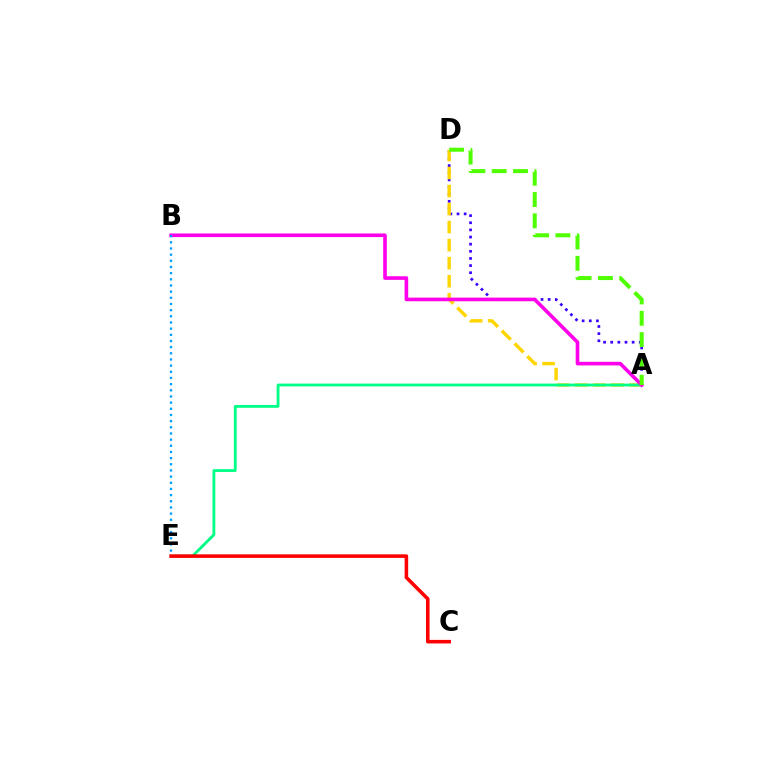{('A', 'D'): [{'color': '#3700ff', 'line_style': 'dotted', 'thickness': 1.94}, {'color': '#ffd500', 'line_style': 'dashed', 'thickness': 2.45}, {'color': '#4fff00', 'line_style': 'dashed', 'thickness': 2.9}], ('A', 'E'): [{'color': '#00ff86', 'line_style': 'solid', 'thickness': 2.03}], ('A', 'B'): [{'color': '#ff00ed', 'line_style': 'solid', 'thickness': 2.6}], ('B', 'E'): [{'color': '#009eff', 'line_style': 'dotted', 'thickness': 1.68}], ('C', 'E'): [{'color': '#ff0000', 'line_style': 'solid', 'thickness': 2.56}]}